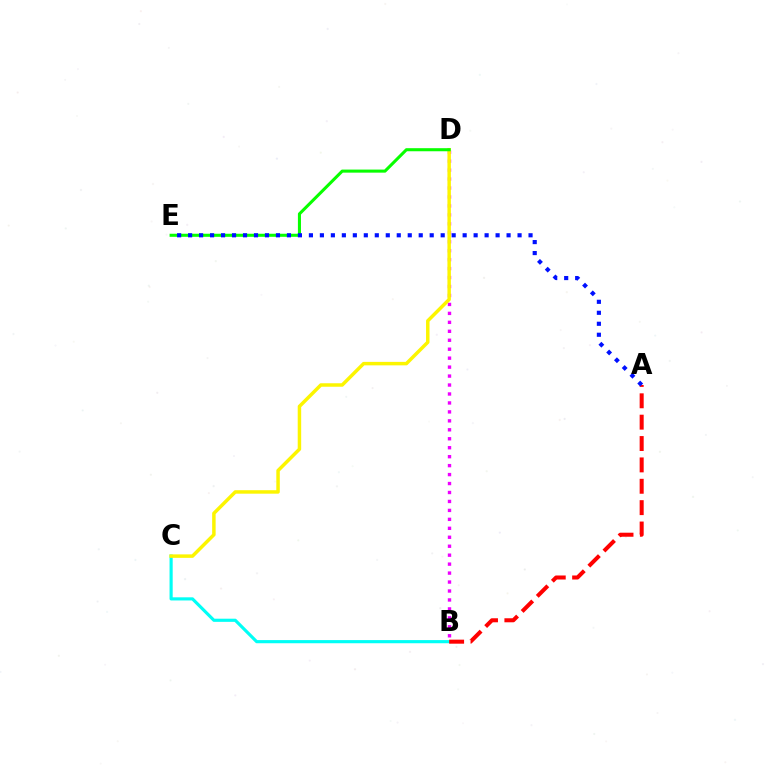{('B', 'C'): [{'color': '#00fff6', 'line_style': 'solid', 'thickness': 2.27}], ('B', 'D'): [{'color': '#ee00ff', 'line_style': 'dotted', 'thickness': 2.43}], ('A', 'B'): [{'color': '#ff0000', 'line_style': 'dashed', 'thickness': 2.9}], ('C', 'D'): [{'color': '#fcf500', 'line_style': 'solid', 'thickness': 2.5}], ('D', 'E'): [{'color': '#08ff00', 'line_style': 'solid', 'thickness': 2.21}], ('A', 'E'): [{'color': '#0010ff', 'line_style': 'dotted', 'thickness': 2.98}]}